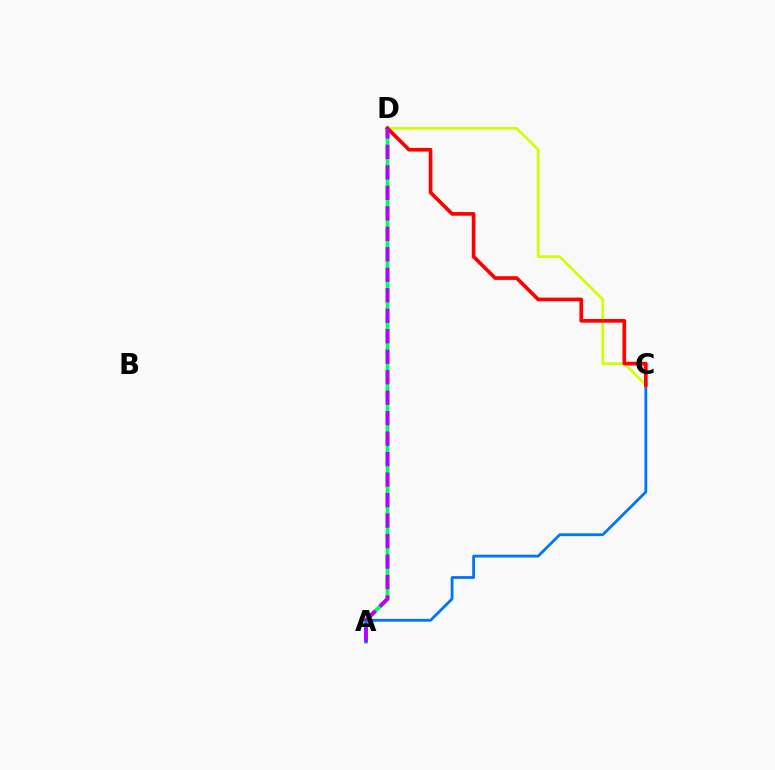{('A', 'D'): [{'color': '#00ff5c', 'line_style': 'solid', 'thickness': 2.69}, {'color': '#b900ff', 'line_style': 'dashed', 'thickness': 2.78}], ('A', 'C'): [{'color': '#0074ff', 'line_style': 'solid', 'thickness': 2.01}], ('C', 'D'): [{'color': '#d1ff00', 'line_style': 'solid', 'thickness': 1.95}, {'color': '#ff0000', 'line_style': 'solid', 'thickness': 2.64}]}